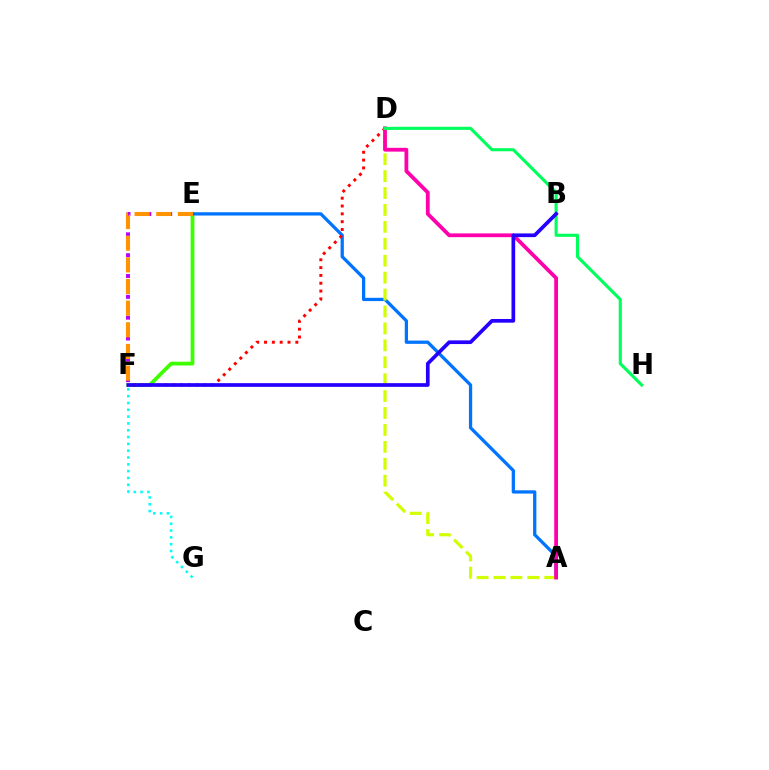{('E', 'F'): [{'color': '#3dff00', 'line_style': 'solid', 'thickness': 2.71}, {'color': '#b900ff', 'line_style': 'dotted', 'thickness': 2.83}, {'color': '#ff9400', 'line_style': 'dashed', 'thickness': 2.94}], ('A', 'E'): [{'color': '#0074ff', 'line_style': 'solid', 'thickness': 2.35}], ('D', 'F'): [{'color': '#ff0000', 'line_style': 'dotted', 'thickness': 2.13}], ('A', 'D'): [{'color': '#d1ff00', 'line_style': 'dashed', 'thickness': 2.3}, {'color': '#ff00ac', 'line_style': 'solid', 'thickness': 2.73}], ('F', 'G'): [{'color': '#00fff6', 'line_style': 'dotted', 'thickness': 1.85}], ('D', 'H'): [{'color': '#00ff5c', 'line_style': 'solid', 'thickness': 2.24}], ('B', 'F'): [{'color': '#2500ff', 'line_style': 'solid', 'thickness': 2.66}]}